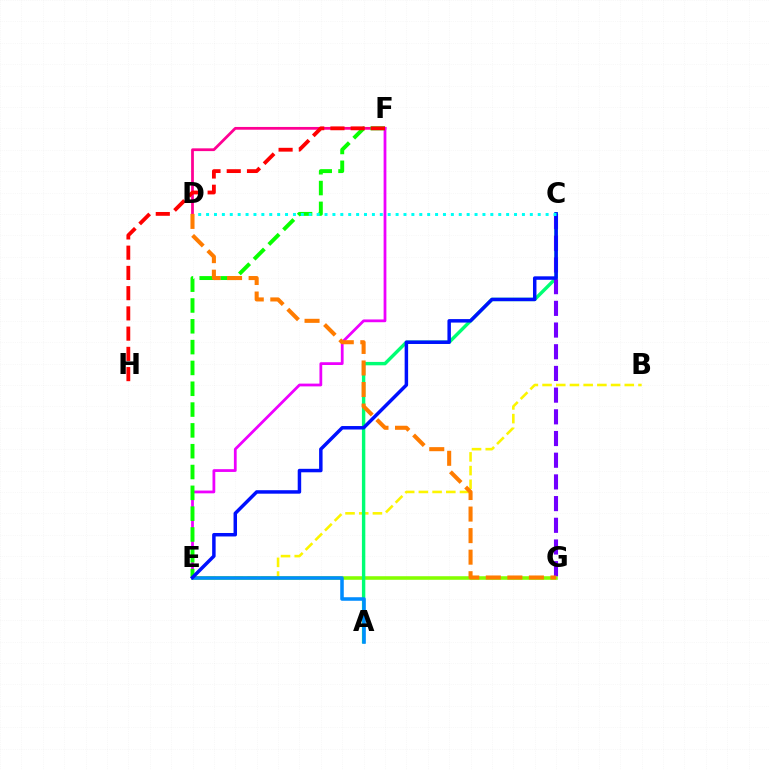{('B', 'E'): [{'color': '#fcf500', 'line_style': 'dashed', 'thickness': 1.86}], ('D', 'F'): [{'color': '#ff0094', 'line_style': 'solid', 'thickness': 1.99}], ('E', 'G'): [{'color': '#84ff00', 'line_style': 'solid', 'thickness': 2.56}], ('E', 'F'): [{'color': '#ee00ff', 'line_style': 'solid', 'thickness': 2.0}, {'color': '#08ff00', 'line_style': 'dashed', 'thickness': 2.83}], ('A', 'C'): [{'color': '#00ff74', 'line_style': 'solid', 'thickness': 2.45}], ('C', 'G'): [{'color': '#7200ff', 'line_style': 'dashed', 'thickness': 2.95}], ('A', 'E'): [{'color': '#008cff', 'line_style': 'solid', 'thickness': 2.55}], ('F', 'H'): [{'color': '#ff0000', 'line_style': 'dashed', 'thickness': 2.75}], ('D', 'G'): [{'color': '#ff7c00', 'line_style': 'dashed', 'thickness': 2.93}], ('C', 'E'): [{'color': '#0010ff', 'line_style': 'solid', 'thickness': 2.5}], ('C', 'D'): [{'color': '#00fff6', 'line_style': 'dotted', 'thickness': 2.15}]}